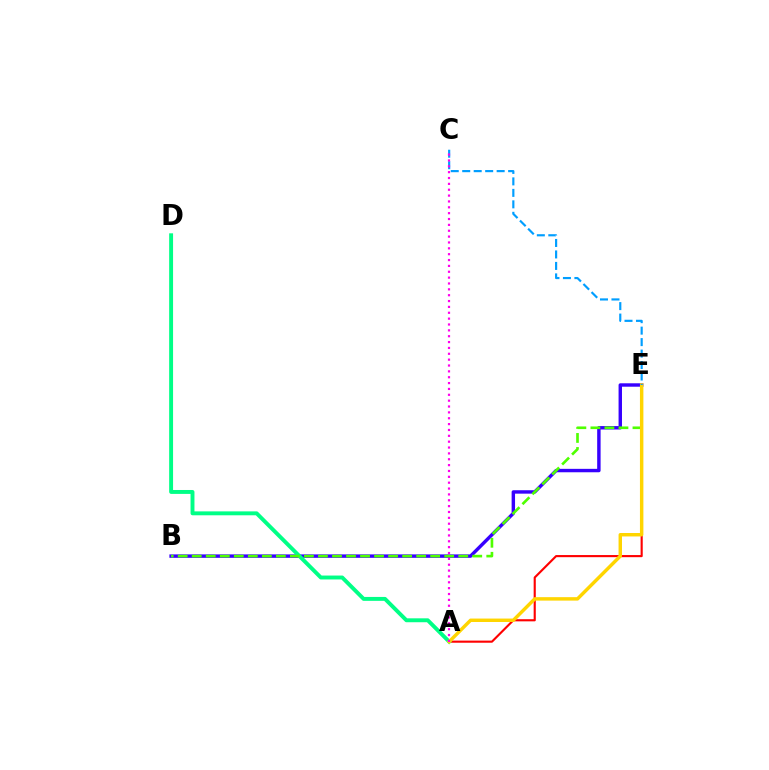{('B', 'E'): [{'color': '#3700ff', 'line_style': 'solid', 'thickness': 2.46}, {'color': '#4fff00', 'line_style': 'dashed', 'thickness': 1.91}], ('A', 'E'): [{'color': '#ff0000', 'line_style': 'solid', 'thickness': 1.53}, {'color': '#ffd500', 'line_style': 'solid', 'thickness': 2.48}], ('A', 'D'): [{'color': '#00ff86', 'line_style': 'solid', 'thickness': 2.82}], ('C', 'E'): [{'color': '#009eff', 'line_style': 'dashed', 'thickness': 1.56}], ('A', 'C'): [{'color': '#ff00ed', 'line_style': 'dotted', 'thickness': 1.59}]}